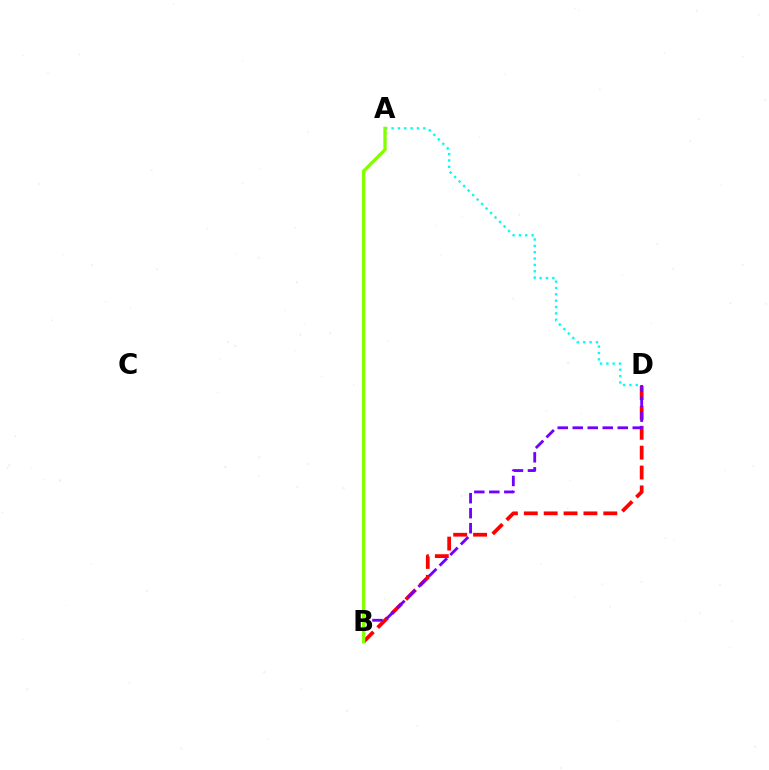{('B', 'D'): [{'color': '#ff0000', 'line_style': 'dashed', 'thickness': 2.7}, {'color': '#7200ff', 'line_style': 'dashed', 'thickness': 2.04}], ('A', 'D'): [{'color': '#00fff6', 'line_style': 'dotted', 'thickness': 1.73}], ('A', 'B'): [{'color': '#84ff00', 'line_style': 'solid', 'thickness': 2.4}]}